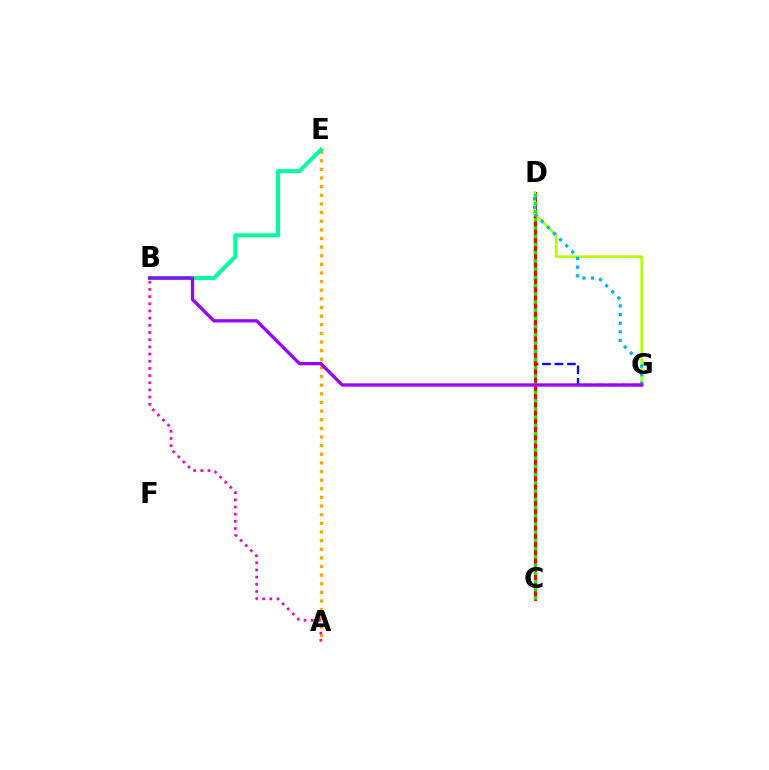{('A', 'E'): [{'color': '#ffa500', 'line_style': 'dotted', 'thickness': 2.35}], ('B', 'E'): [{'color': '#00ff9d', 'line_style': 'solid', 'thickness': 2.89}], ('A', 'B'): [{'color': '#ff00bd', 'line_style': 'dotted', 'thickness': 1.95}], ('D', 'G'): [{'color': '#0010ff', 'line_style': 'dashed', 'thickness': 1.69}, {'color': '#b3ff00', 'line_style': 'solid', 'thickness': 1.84}, {'color': '#00b5ff', 'line_style': 'dotted', 'thickness': 2.34}], ('C', 'D'): [{'color': '#ff0000', 'line_style': 'solid', 'thickness': 2.16}, {'color': '#08ff00', 'line_style': 'dotted', 'thickness': 2.23}], ('B', 'G'): [{'color': '#9b00ff', 'line_style': 'solid', 'thickness': 2.38}]}